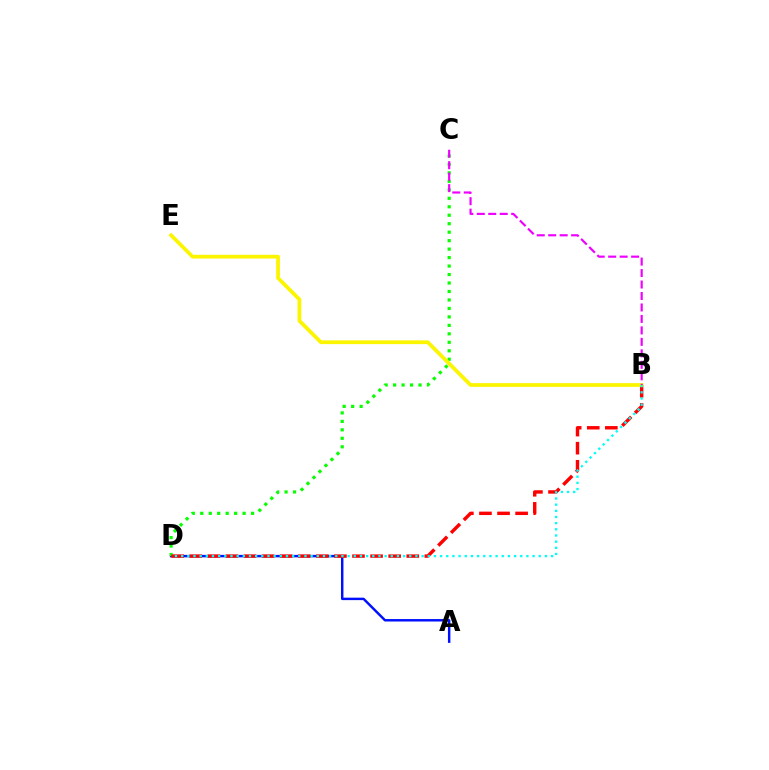{('A', 'D'): [{'color': '#0010ff', 'line_style': 'solid', 'thickness': 1.76}], ('C', 'D'): [{'color': '#08ff00', 'line_style': 'dotted', 'thickness': 2.3}], ('B', 'D'): [{'color': '#ff0000', 'line_style': 'dashed', 'thickness': 2.46}, {'color': '#00fff6', 'line_style': 'dotted', 'thickness': 1.68}], ('B', 'E'): [{'color': '#fcf500', 'line_style': 'solid', 'thickness': 2.69}], ('B', 'C'): [{'color': '#ee00ff', 'line_style': 'dashed', 'thickness': 1.56}]}